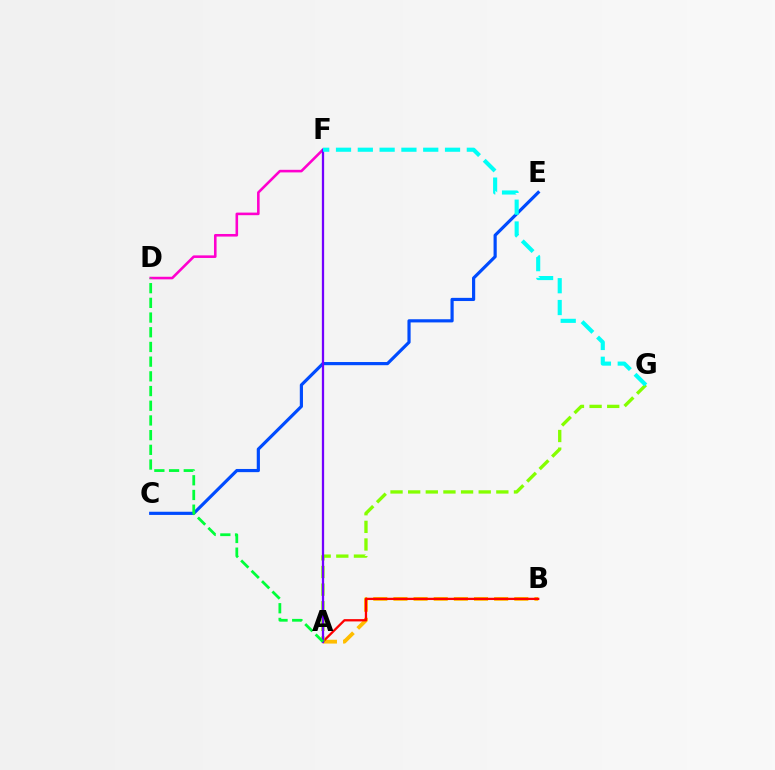{('A', 'B'): [{'color': '#ffbd00', 'line_style': 'dashed', 'thickness': 2.74}, {'color': '#ff0000', 'line_style': 'solid', 'thickness': 1.65}], ('D', 'F'): [{'color': '#ff00cf', 'line_style': 'solid', 'thickness': 1.86}], ('A', 'G'): [{'color': '#84ff00', 'line_style': 'dashed', 'thickness': 2.4}], ('C', 'E'): [{'color': '#004bff', 'line_style': 'solid', 'thickness': 2.29}], ('A', 'F'): [{'color': '#7200ff', 'line_style': 'solid', 'thickness': 1.64}], ('A', 'D'): [{'color': '#00ff39', 'line_style': 'dashed', 'thickness': 2.0}], ('F', 'G'): [{'color': '#00fff6', 'line_style': 'dashed', 'thickness': 2.96}]}